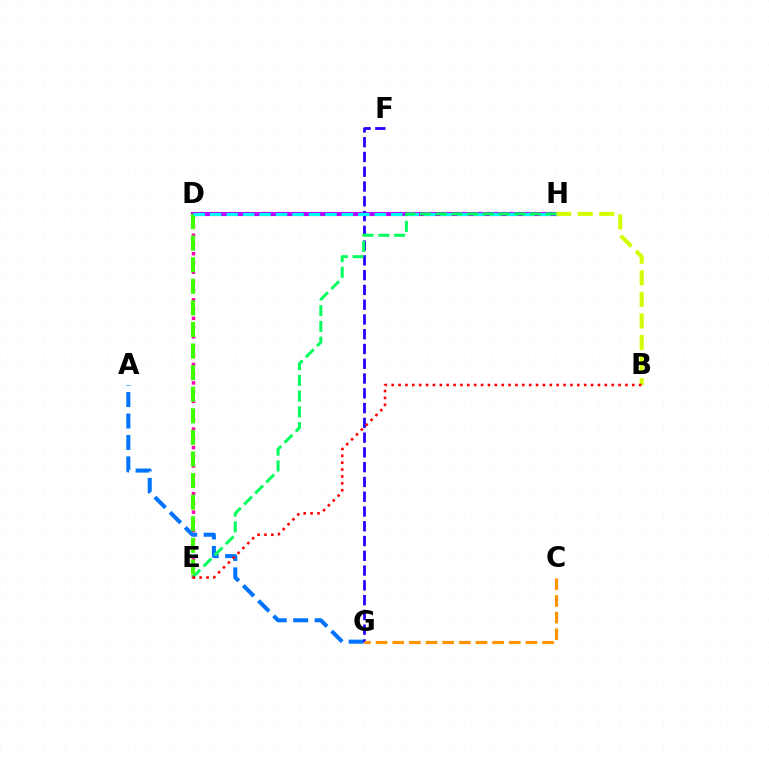{('D', 'E'): [{'color': '#ff00ac', 'line_style': 'dotted', 'thickness': 2.51}, {'color': '#3dff00', 'line_style': 'dashed', 'thickness': 2.93}], ('D', 'H'): [{'color': '#b900ff', 'line_style': 'solid', 'thickness': 2.97}, {'color': '#00fff6', 'line_style': 'dashed', 'thickness': 2.24}], ('B', 'H'): [{'color': '#d1ff00', 'line_style': 'dashed', 'thickness': 2.93}], ('A', 'G'): [{'color': '#0074ff', 'line_style': 'dashed', 'thickness': 2.91}], ('F', 'G'): [{'color': '#2500ff', 'line_style': 'dashed', 'thickness': 2.01}], ('E', 'H'): [{'color': '#00ff5c', 'line_style': 'dashed', 'thickness': 2.14}], ('B', 'E'): [{'color': '#ff0000', 'line_style': 'dotted', 'thickness': 1.87}], ('C', 'G'): [{'color': '#ff9400', 'line_style': 'dashed', 'thickness': 2.26}]}